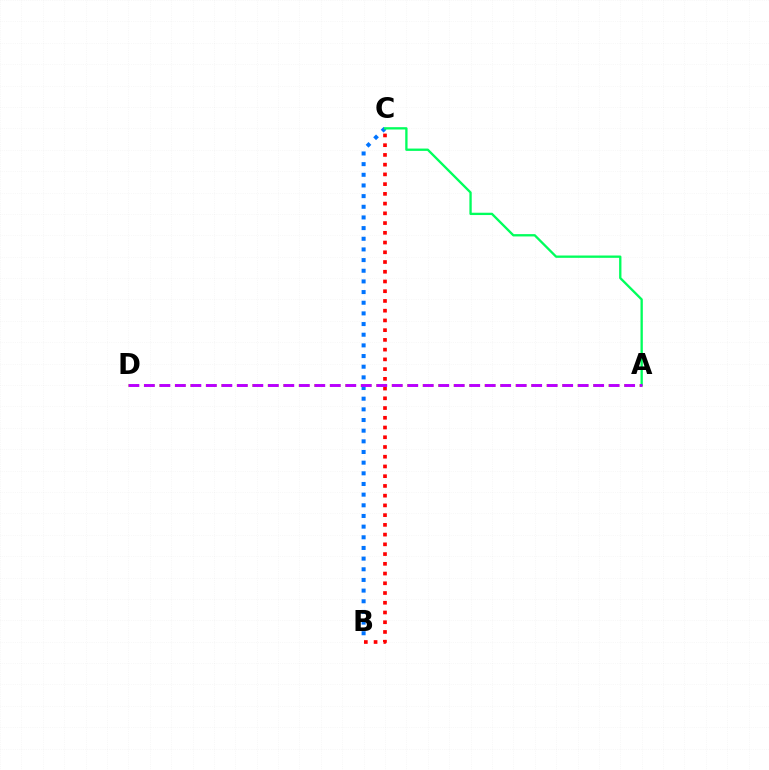{('A', 'D'): [{'color': '#d1ff00', 'line_style': 'dotted', 'thickness': 2.1}, {'color': '#b900ff', 'line_style': 'dashed', 'thickness': 2.1}], ('B', 'C'): [{'color': '#0074ff', 'line_style': 'dotted', 'thickness': 2.9}, {'color': '#ff0000', 'line_style': 'dotted', 'thickness': 2.65}], ('A', 'C'): [{'color': '#00ff5c', 'line_style': 'solid', 'thickness': 1.67}]}